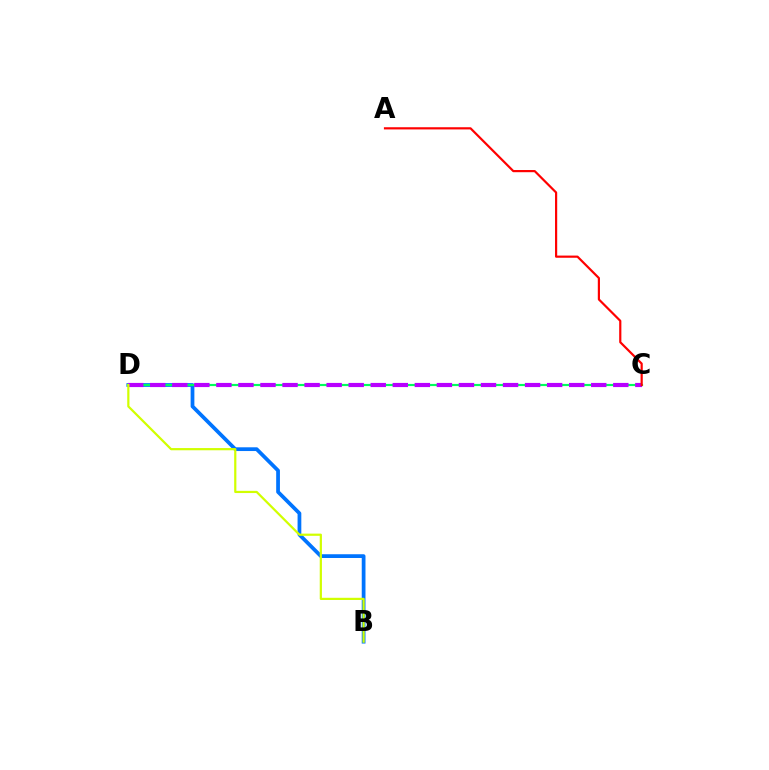{('B', 'D'): [{'color': '#0074ff', 'line_style': 'solid', 'thickness': 2.7}, {'color': '#d1ff00', 'line_style': 'solid', 'thickness': 1.59}], ('C', 'D'): [{'color': '#00ff5c', 'line_style': 'solid', 'thickness': 1.56}, {'color': '#b900ff', 'line_style': 'dashed', 'thickness': 3.0}], ('A', 'C'): [{'color': '#ff0000', 'line_style': 'solid', 'thickness': 1.57}]}